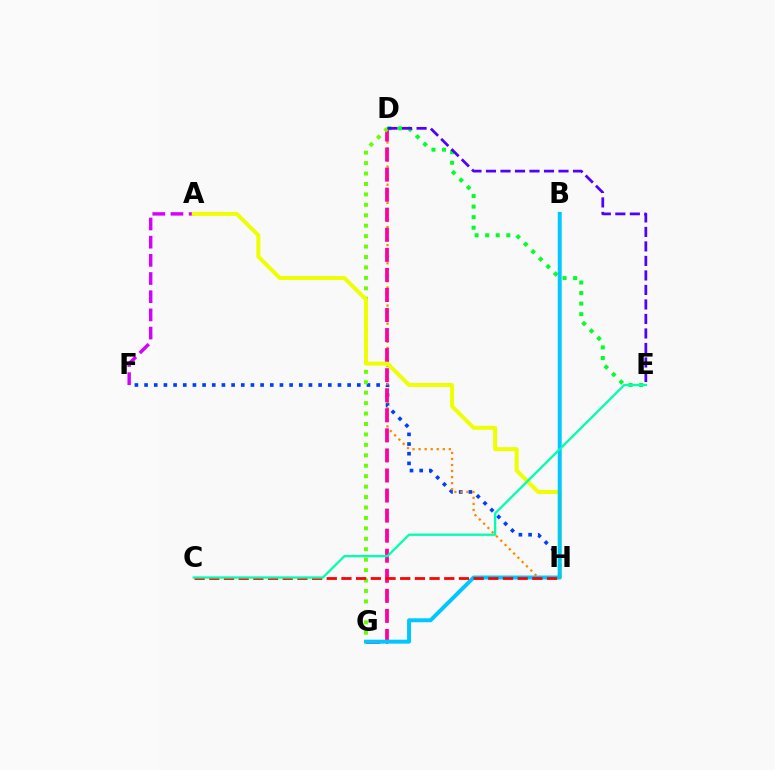{('D', 'E'): [{'color': '#00ff27', 'line_style': 'dotted', 'thickness': 2.87}, {'color': '#4f00ff', 'line_style': 'dashed', 'thickness': 1.97}], ('F', 'H'): [{'color': '#003fff', 'line_style': 'dotted', 'thickness': 2.63}], ('D', 'H'): [{'color': '#ff8800', 'line_style': 'dotted', 'thickness': 1.64}], ('D', 'G'): [{'color': '#ff00a0', 'line_style': 'dashed', 'thickness': 2.72}, {'color': '#66ff00', 'line_style': 'dotted', 'thickness': 2.84}], ('A', 'F'): [{'color': '#d600ff', 'line_style': 'dashed', 'thickness': 2.47}], ('A', 'H'): [{'color': '#eeff00', 'line_style': 'solid', 'thickness': 2.85}], ('B', 'G'): [{'color': '#00c7ff', 'line_style': 'solid', 'thickness': 2.84}], ('C', 'H'): [{'color': '#ff0000', 'line_style': 'dashed', 'thickness': 1.99}], ('C', 'E'): [{'color': '#00ffaf', 'line_style': 'solid', 'thickness': 1.64}]}